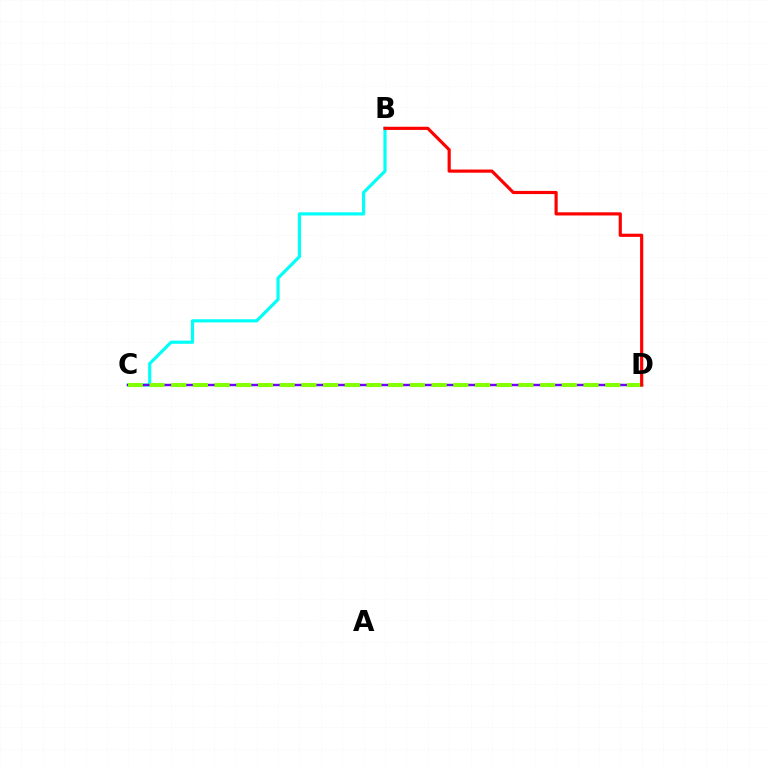{('B', 'C'): [{'color': '#00fff6', 'line_style': 'solid', 'thickness': 2.29}], ('C', 'D'): [{'color': '#7200ff', 'line_style': 'solid', 'thickness': 1.75}, {'color': '#84ff00', 'line_style': 'dashed', 'thickness': 2.95}], ('B', 'D'): [{'color': '#ff0000', 'line_style': 'solid', 'thickness': 2.28}]}